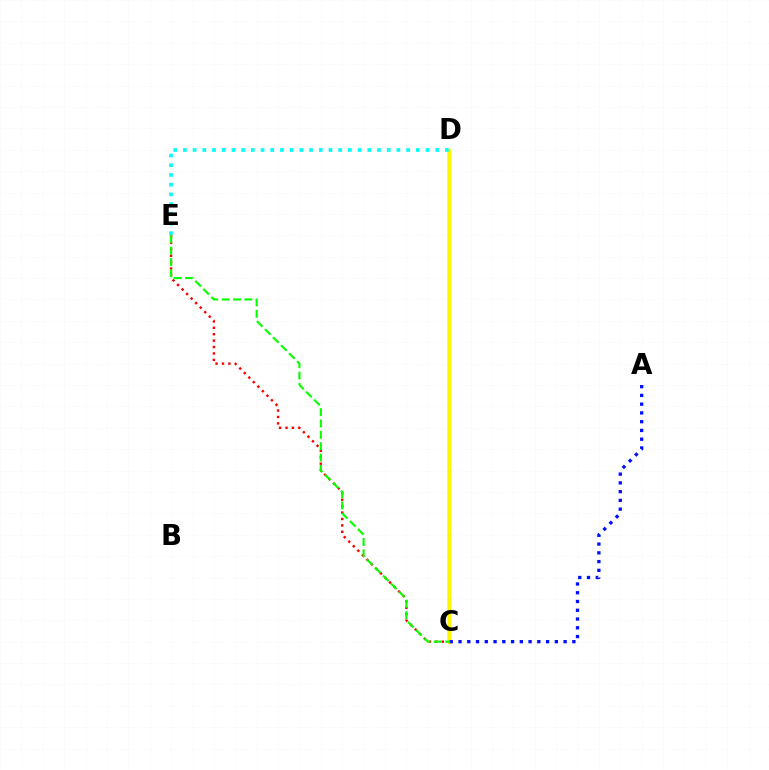{('C', 'E'): [{'color': '#ff0000', 'line_style': 'dotted', 'thickness': 1.74}, {'color': '#08ff00', 'line_style': 'dashed', 'thickness': 1.54}], ('C', 'D'): [{'color': '#ee00ff', 'line_style': 'solid', 'thickness': 1.64}, {'color': '#fcf500', 'line_style': 'solid', 'thickness': 2.35}], ('D', 'E'): [{'color': '#00fff6', 'line_style': 'dotted', 'thickness': 2.64}], ('A', 'C'): [{'color': '#0010ff', 'line_style': 'dotted', 'thickness': 2.38}]}